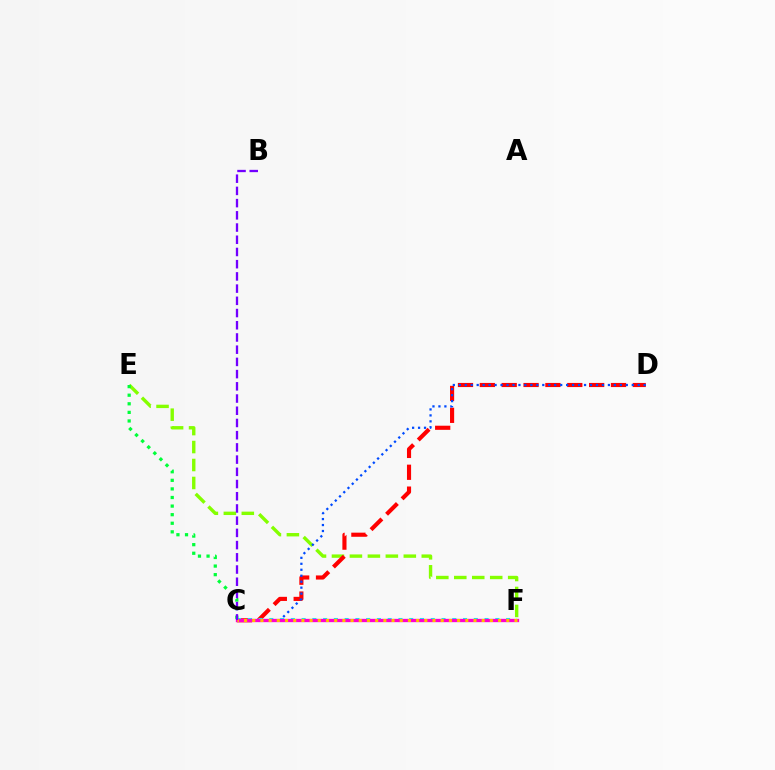{('E', 'F'): [{'color': '#84ff00', 'line_style': 'dashed', 'thickness': 2.44}], ('C', 'D'): [{'color': '#ff0000', 'line_style': 'dashed', 'thickness': 2.97}, {'color': '#004bff', 'line_style': 'dotted', 'thickness': 1.62}], ('C', 'F'): [{'color': '#00fff6', 'line_style': 'dotted', 'thickness': 2.92}, {'color': '#ff00cf', 'line_style': 'solid', 'thickness': 2.38}, {'color': '#ffbd00', 'line_style': 'dotted', 'thickness': 2.23}], ('C', 'E'): [{'color': '#00ff39', 'line_style': 'dotted', 'thickness': 2.33}], ('B', 'C'): [{'color': '#7200ff', 'line_style': 'dashed', 'thickness': 1.66}]}